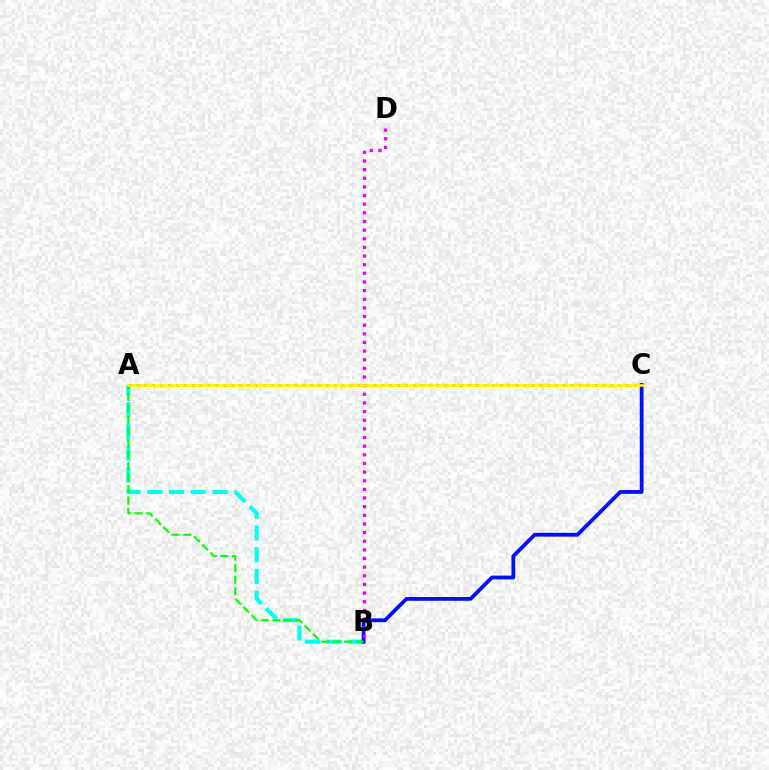{('A', 'B'): [{'color': '#00fff6', 'line_style': 'dashed', 'thickness': 2.95}, {'color': '#08ff00', 'line_style': 'dashed', 'thickness': 1.56}], ('A', 'C'): [{'color': '#ff0000', 'line_style': 'dotted', 'thickness': 2.15}, {'color': '#fcf500', 'line_style': 'solid', 'thickness': 1.95}], ('B', 'C'): [{'color': '#0010ff', 'line_style': 'solid', 'thickness': 2.73}], ('B', 'D'): [{'color': '#ee00ff', 'line_style': 'dotted', 'thickness': 2.35}]}